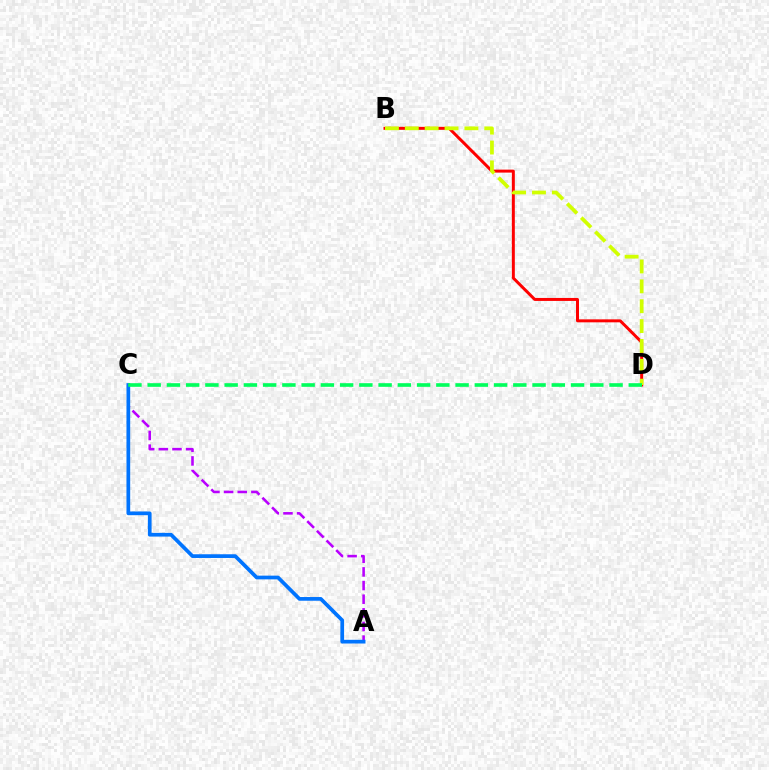{('A', 'C'): [{'color': '#b900ff', 'line_style': 'dashed', 'thickness': 1.85}, {'color': '#0074ff', 'line_style': 'solid', 'thickness': 2.68}], ('B', 'D'): [{'color': '#ff0000', 'line_style': 'solid', 'thickness': 2.15}, {'color': '#d1ff00', 'line_style': 'dashed', 'thickness': 2.7}], ('C', 'D'): [{'color': '#00ff5c', 'line_style': 'dashed', 'thickness': 2.61}]}